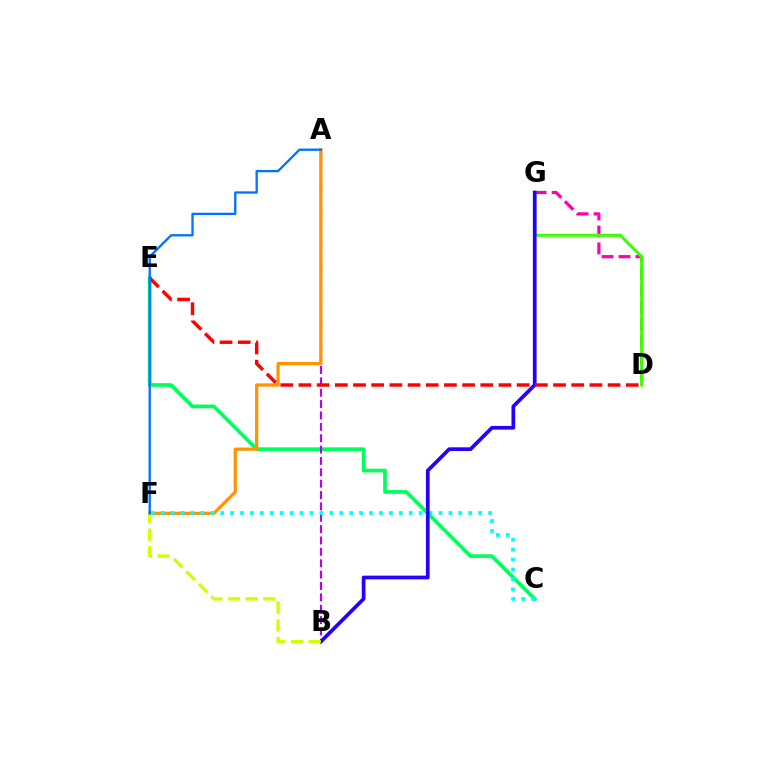{('D', 'G'): [{'color': '#ff00ac', 'line_style': 'dashed', 'thickness': 2.3}, {'color': '#3dff00', 'line_style': 'solid', 'thickness': 2.23}], ('C', 'E'): [{'color': '#00ff5c', 'line_style': 'solid', 'thickness': 2.65}], ('A', 'B'): [{'color': '#b900ff', 'line_style': 'dashed', 'thickness': 1.54}], ('A', 'F'): [{'color': '#ff9400', 'line_style': 'solid', 'thickness': 2.34}, {'color': '#0074ff', 'line_style': 'solid', 'thickness': 1.68}], ('C', 'F'): [{'color': '#00fff6', 'line_style': 'dotted', 'thickness': 2.7}], ('B', 'G'): [{'color': '#2500ff', 'line_style': 'solid', 'thickness': 2.67}], ('D', 'E'): [{'color': '#ff0000', 'line_style': 'dashed', 'thickness': 2.47}], ('B', 'F'): [{'color': '#d1ff00', 'line_style': 'dashed', 'thickness': 2.4}]}